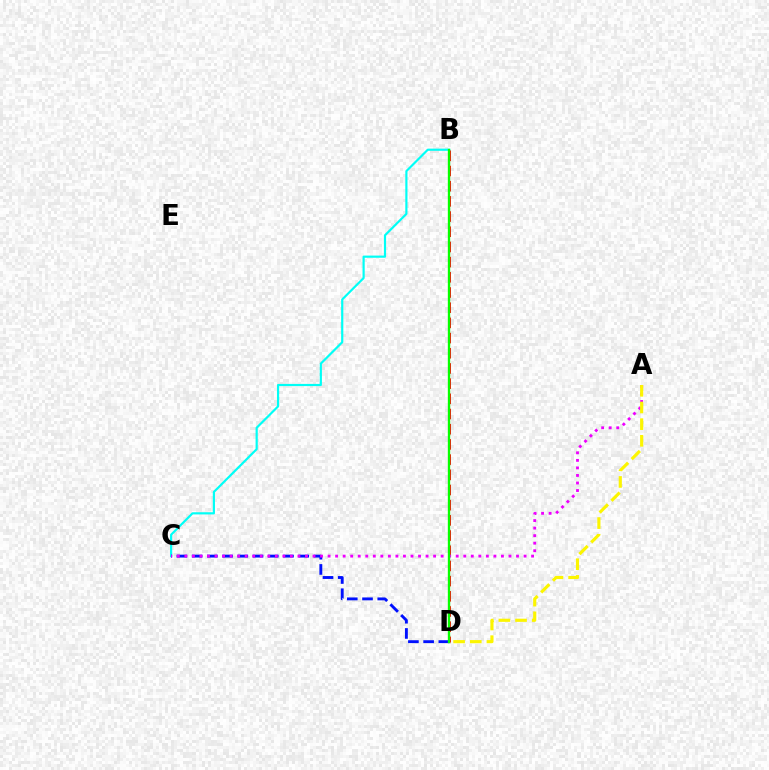{('B', 'C'): [{'color': '#00fff6', 'line_style': 'solid', 'thickness': 1.57}], ('B', 'D'): [{'color': '#ff0000', 'line_style': 'dashed', 'thickness': 2.06}, {'color': '#08ff00', 'line_style': 'solid', 'thickness': 1.69}], ('C', 'D'): [{'color': '#0010ff', 'line_style': 'dashed', 'thickness': 2.07}], ('A', 'C'): [{'color': '#ee00ff', 'line_style': 'dotted', 'thickness': 2.05}], ('A', 'D'): [{'color': '#fcf500', 'line_style': 'dashed', 'thickness': 2.26}]}